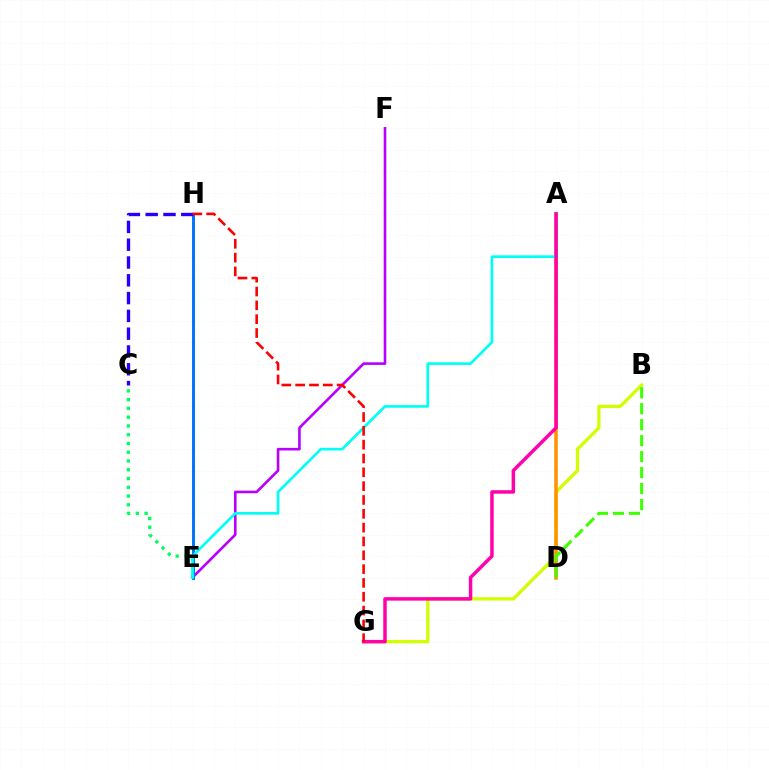{('B', 'G'): [{'color': '#d1ff00', 'line_style': 'solid', 'thickness': 2.35}], ('E', 'F'): [{'color': '#b900ff', 'line_style': 'solid', 'thickness': 1.89}], ('E', 'H'): [{'color': '#0074ff', 'line_style': 'solid', 'thickness': 2.12}], ('A', 'D'): [{'color': '#ff9400', 'line_style': 'solid', 'thickness': 2.57}], ('B', 'D'): [{'color': '#3dff00', 'line_style': 'dashed', 'thickness': 2.17}], ('C', 'E'): [{'color': '#00ff5c', 'line_style': 'dotted', 'thickness': 2.38}], ('A', 'E'): [{'color': '#00fff6', 'line_style': 'solid', 'thickness': 1.93}], ('C', 'H'): [{'color': '#2500ff', 'line_style': 'dashed', 'thickness': 2.42}], ('A', 'G'): [{'color': '#ff00ac', 'line_style': 'solid', 'thickness': 2.5}], ('G', 'H'): [{'color': '#ff0000', 'line_style': 'dashed', 'thickness': 1.88}]}